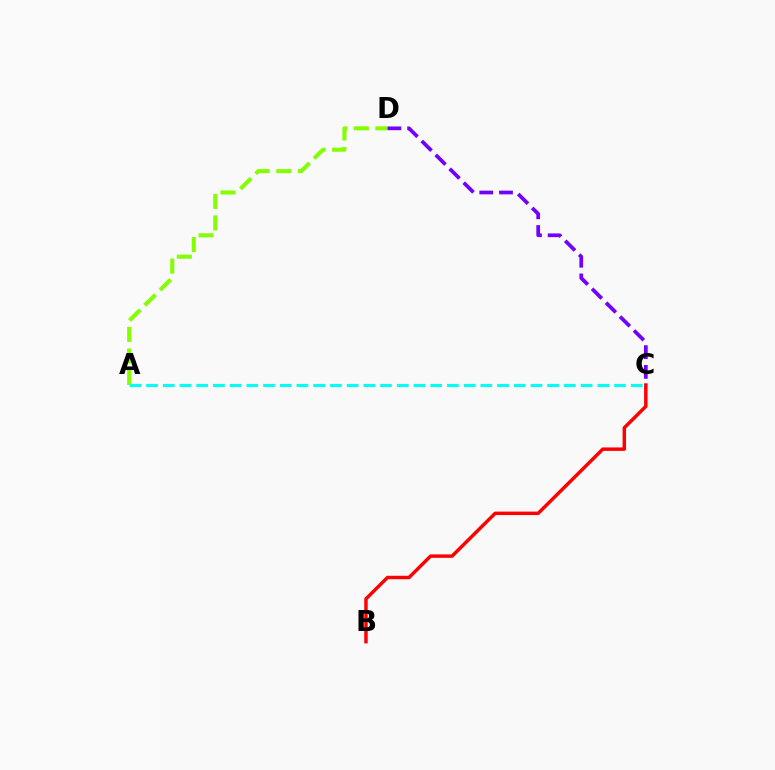{('A', 'D'): [{'color': '#84ff00', 'line_style': 'dashed', 'thickness': 2.93}], ('B', 'C'): [{'color': '#ff0000', 'line_style': 'solid', 'thickness': 2.49}], ('A', 'C'): [{'color': '#00fff6', 'line_style': 'dashed', 'thickness': 2.27}], ('C', 'D'): [{'color': '#7200ff', 'line_style': 'dashed', 'thickness': 2.68}]}